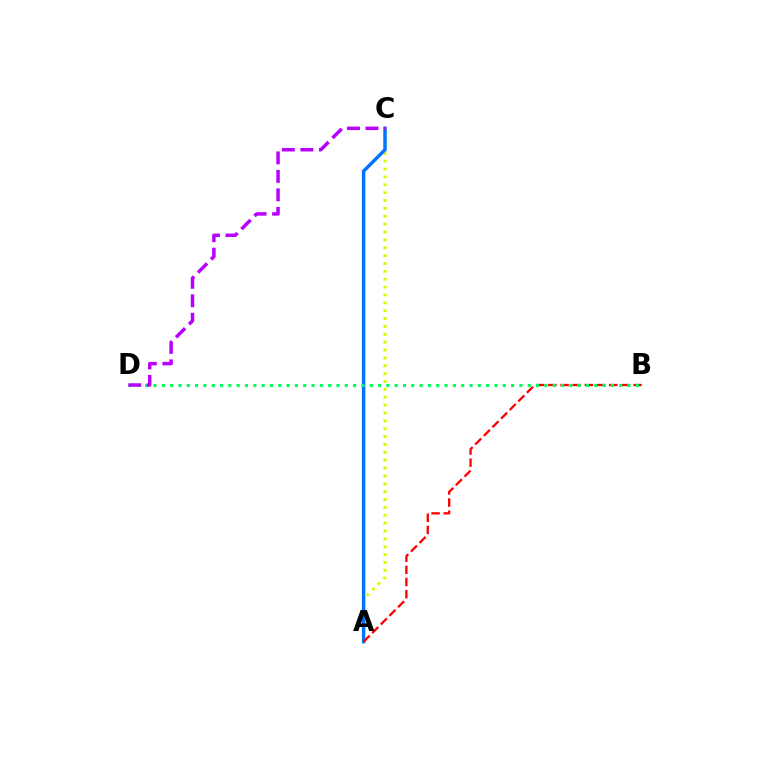{('A', 'C'): [{'color': '#d1ff00', 'line_style': 'dotted', 'thickness': 2.14}, {'color': '#0074ff', 'line_style': 'solid', 'thickness': 2.48}], ('A', 'B'): [{'color': '#ff0000', 'line_style': 'dashed', 'thickness': 1.66}], ('B', 'D'): [{'color': '#00ff5c', 'line_style': 'dotted', 'thickness': 2.26}], ('C', 'D'): [{'color': '#b900ff', 'line_style': 'dashed', 'thickness': 2.51}]}